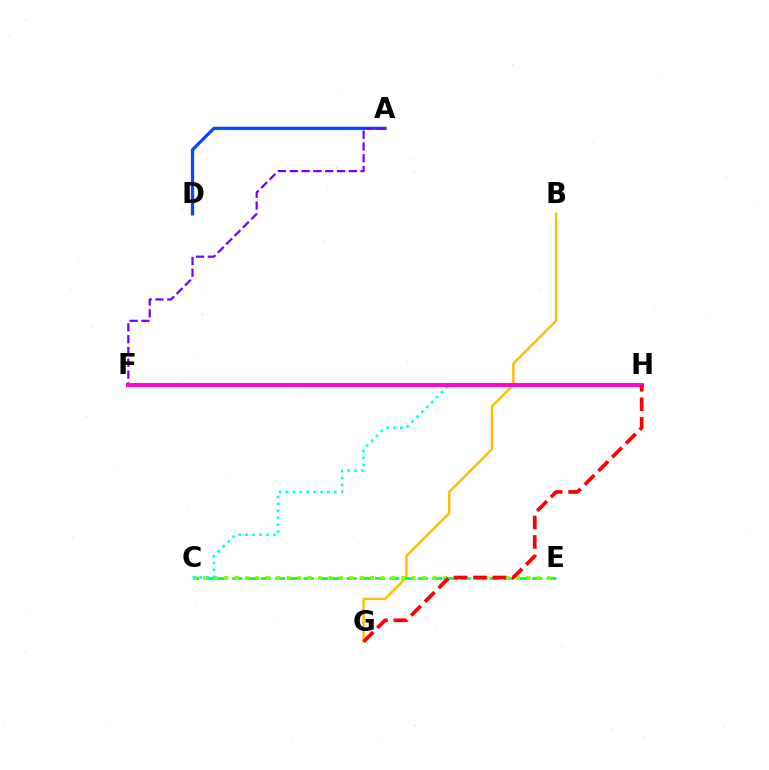{('B', 'G'): [{'color': '#ffbd00', 'line_style': 'solid', 'thickness': 1.73}], ('A', 'D'): [{'color': '#004bff', 'line_style': 'solid', 'thickness': 2.33}], ('C', 'E'): [{'color': '#00ff39', 'line_style': 'dashed', 'thickness': 1.94}, {'color': '#84ff00', 'line_style': 'dotted', 'thickness': 2.83}], ('C', 'H'): [{'color': '#00fff6', 'line_style': 'dotted', 'thickness': 1.88}], ('A', 'F'): [{'color': '#7200ff', 'line_style': 'dashed', 'thickness': 1.6}], ('F', 'H'): [{'color': '#ff00cf', 'line_style': 'solid', 'thickness': 2.8}], ('G', 'H'): [{'color': '#ff0000', 'line_style': 'dashed', 'thickness': 2.64}]}